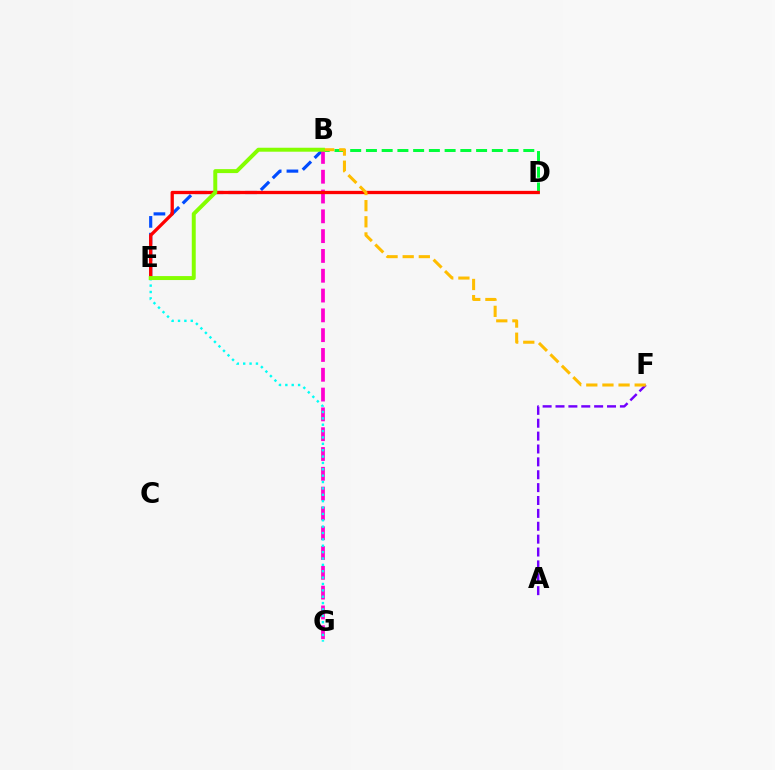{('A', 'F'): [{'color': '#7200ff', 'line_style': 'dashed', 'thickness': 1.75}], ('B', 'E'): [{'color': '#004bff', 'line_style': 'dashed', 'thickness': 2.27}, {'color': '#84ff00', 'line_style': 'solid', 'thickness': 2.85}], ('B', 'D'): [{'color': '#00ff39', 'line_style': 'dashed', 'thickness': 2.14}], ('B', 'G'): [{'color': '#ff00cf', 'line_style': 'dashed', 'thickness': 2.69}], ('E', 'G'): [{'color': '#00fff6', 'line_style': 'dotted', 'thickness': 1.73}], ('D', 'E'): [{'color': '#ff0000', 'line_style': 'solid', 'thickness': 2.37}], ('B', 'F'): [{'color': '#ffbd00', 'line_style': 'dashed', 'thickness': 2.19}]}